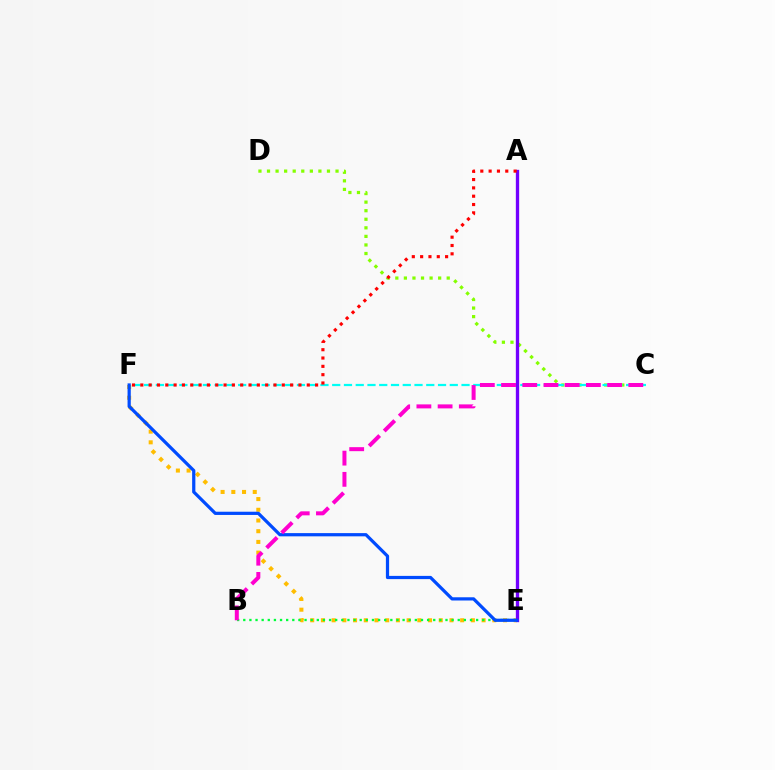{('C', 'D'): [{'color': '#84ff00', 'line_style': 'dotted', 'thickness': 2.33}], ('E', 'F'): [{'color': '#ffbd00', 'line_style': 'dotted', 'thickness': 2.91}, {'color': '#004bff', 'line_style': 'solid', 'thickness': 2.32}], ('C', 'F'): [{'color': '#00fff6', 'line_style': 'dashed', 'thickness': 1.6}], ('A', 'E'): [{'color': '#7200ff', 'line_style': 'solid', 'thickness': 2.39}], ('B', 'E'): [{'color': '#00ff39', 'line_style': 'dotted', 'thickness': 1.66}], ('B', 'C'): [{'color': '#ff00cf', 'line_style': 'dashed', 'thickness': 2.88}], ('A', 'F'): [{'color': '#ff0000', 'line_style': 'dotted', 'thickness': 2.26}]}